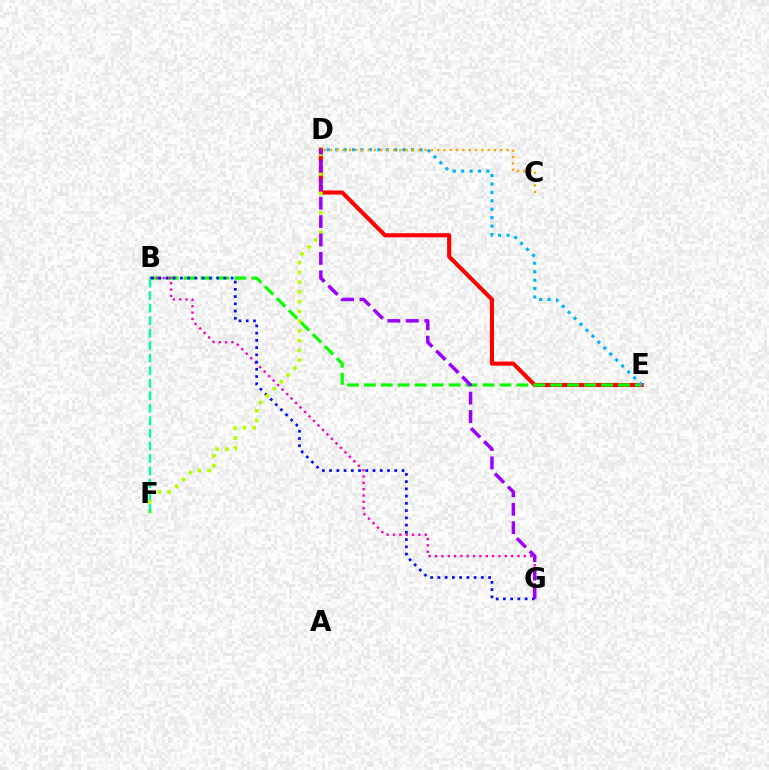{('D', 'E'): [{'color': '#ff0000', 'line_style': 'solid', 'thickness': 2.95}, {'color': '#00b5ff', 'line_style': 'dotted', 'thickness': 2.29}], ('B', 'E'): [{'color': '#08ff00', 'line_style': 'dashed', 'thickness': 2.3}], ('B', 'G'): [{'color': '#ff00bd', 'line_style': 'dotted', 'thickness': 1.72}, {'color': '#0010ff', 'line_style': 'dotted', 'thickness': 1.97}], ('D', 'F'): [{'color': '#b3ff00', 'line_style': 'dotted', 'thickness': 2.65}], ('D', 'G'): [{'color': '#9b00ff', 'line_style': 'dashed', 'thickness': 2.5}], ('B', 'F'): [{'color': '#00ff9d', 'line_style': 'dashed', 'thickness': 1.7}], ('C', 'D'): [{'color': '#ffa500', 'line_style': 'dotted', 'thickness': 1.71}]}